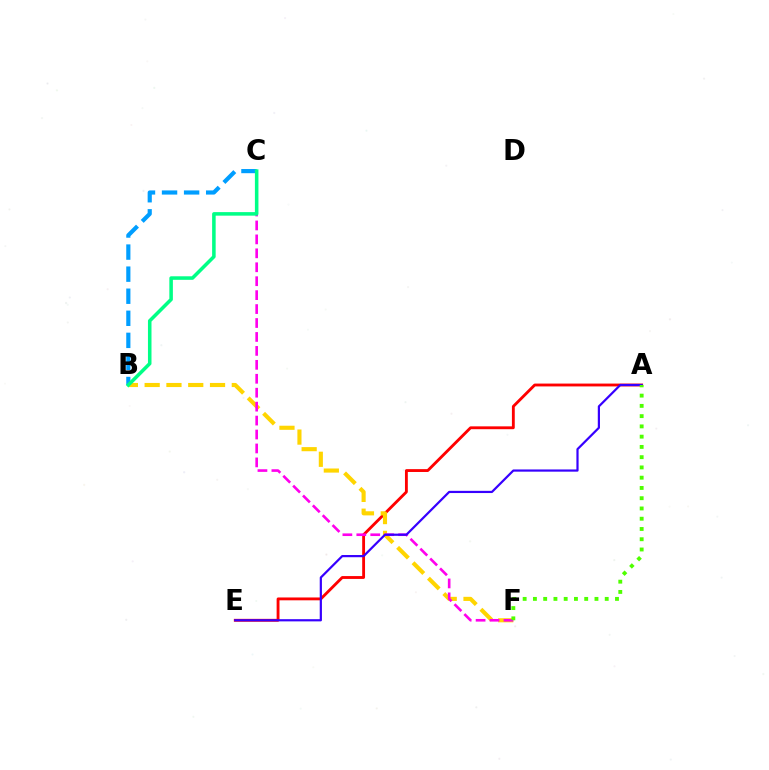{('A', 'E'): [{'color': '#ff0000', 'line_style': 'solid', 'thickness': 2.05}, {'color': '#3700ff', 'line_style': 'solid', 'thickness': 1.59}], ('B', 'C'): [{'color': '#009eff', 'line_style': 'dashed', 'thickness': 3.0}, {'color': '#00ff86', 'line_style': 'solid', 'thickness': 2.55}], ('B', 'F'): [{'color': '#ffd500', 'line_style': 'dashed', 'thickness': 2.96}], ('C', 'F'): [{'color': '#ff00ed', 'line_style': 'dashed', 'thickness': 1.89}], ('A', 'F'): [{'color': '#4fff00', 'line_style': 'dotted', 'thickness': 2.79}]}